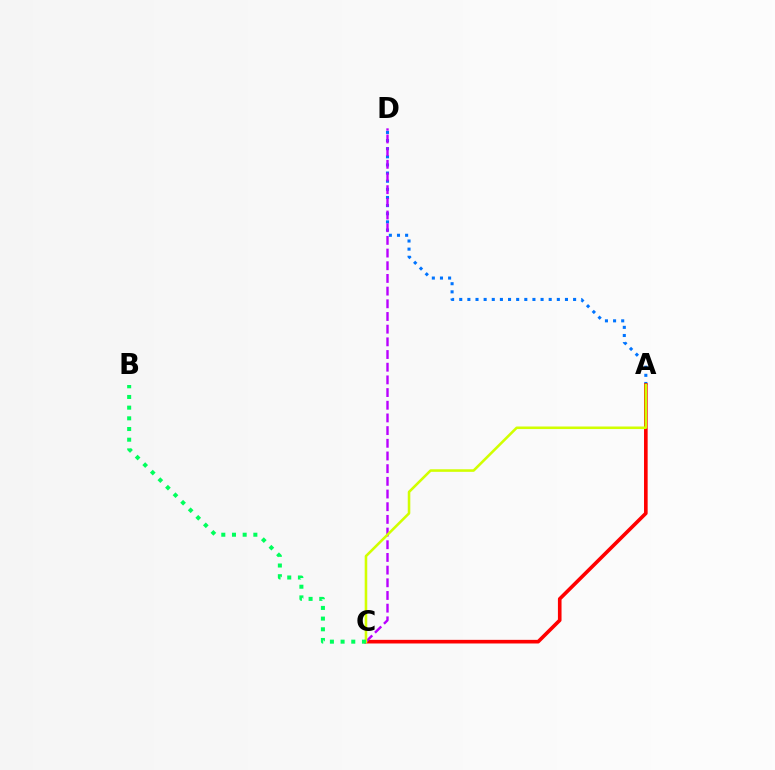{('A', 'D'): [{'color': '#0074ff', 'line_style': 'dotted', 'thickness': 2.21}], ('A', 'C'): [{'color': '#ff0000', 'line_style': 'solid', 'thickness': 2.61}, {'color': '#d1ff00', 'line_style': 'solid', 'thickness': 1.85}], ('C', 'D'): [{'color': '#b900ff', 'line_style': 'dashed', 'thickness': 1.72}], ('B', 'C'): [{'color': '#00ff5c', 'line_style': 'dotted', 'thickness': 2.9}]}